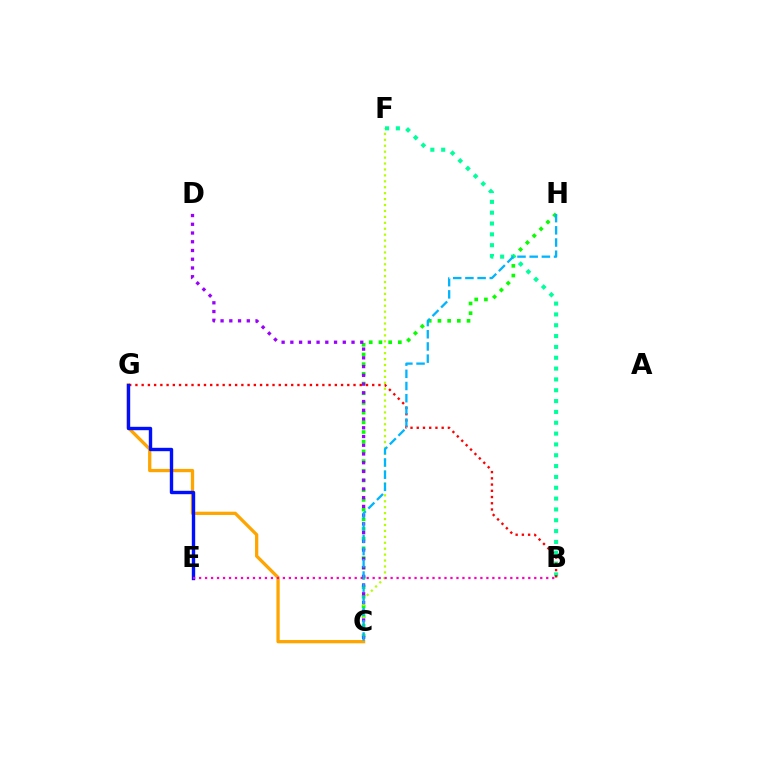{('C', 'H'): [{'color': '#08ff00', 'line_style': 'dotted', 'thickness': 2.63}, {'color': '#00b5ff', 'line_style': 'dashed', 'thickness': 1.66}], ('C', 'F'): [{'color': '#b3ff00', 'line_style': 'dotted', 'thickness': 1.61}], ('B', 'F'): [{'color': '#00ff9d', 'line_style': 'dotted', 'thickness': 2.94}], ('C', 'D'): [{'color': '#9b00ff', 'line_style': 'dotted', 'thickness': 2.37}], ('C', 'G'): [{'color': '#ffa500', 'line_style': 'solid', 'thickness': 2.36}], ('B', 'G'): [{'color': '#ff0000', 'line_style': 'dotted', 'thickness': 1.69}], ('E', 'G'): [{'color': '#0010ff', 'line_style': 'solid', 'thickness': 2.43}], ('B', 'E'): [{'color': '#ff00bd', 'line_style': 'dotted', 'thickness': 1.63}]}